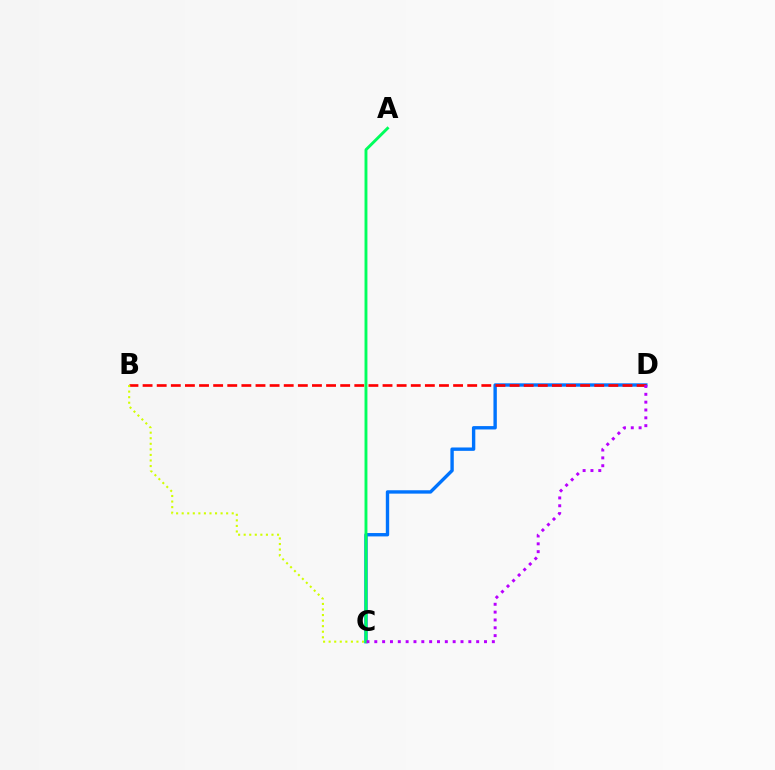{('C', 'D'): [{'color': '#0074ff', 'line_style': 'solid', 'thickness': 2.43}, {'color': '#b900ff', 'line_style': 'dotted', 'thickness': 2.13}], ('B', 'D'): [{'color': '#ff0000', 'line_style': 'dashed', 'thickness': 1.92}], ('B', 'C'): [{'color': '#d1ff00', 'line_style': 'dotted', 'thickness': 1.51}], ('A', 'C'): [{'color': '#00ff5c', 'line_style': 'solid', 'thickness': 2.08}]}